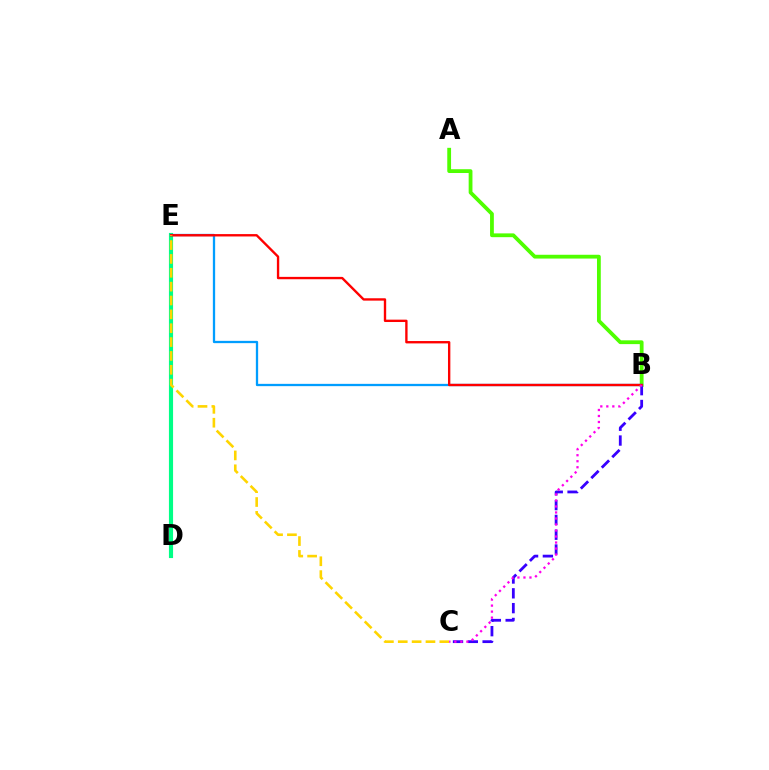{('A', 'B'): [{'color': '#4fff00', 'line_style': 'solid', 'thickness': 2.73}], ('D', 'E'): [{'color': '#00ff86', 'line_style': 'solid', 'thickness': 2.98}], ('B', 'C'): [{'color': '#3700ff', 'line_style': 'dashed', 'thickness': 2.01}, {'color': '#ff00ed', 'line_style': 'dotted', 'thickness': 1.63}], ('B', 'E'): [{'color': '#009eff', 'line_style': 'solid', 'thickness': 1.65}, {'color': '#ff0000', 'line_style': 'solid', 'thickness': 1.7}], ('C', 'E'): [{'color': '#ffd500', 'line_style': 'dashed', 'thickness': 1.88}]}